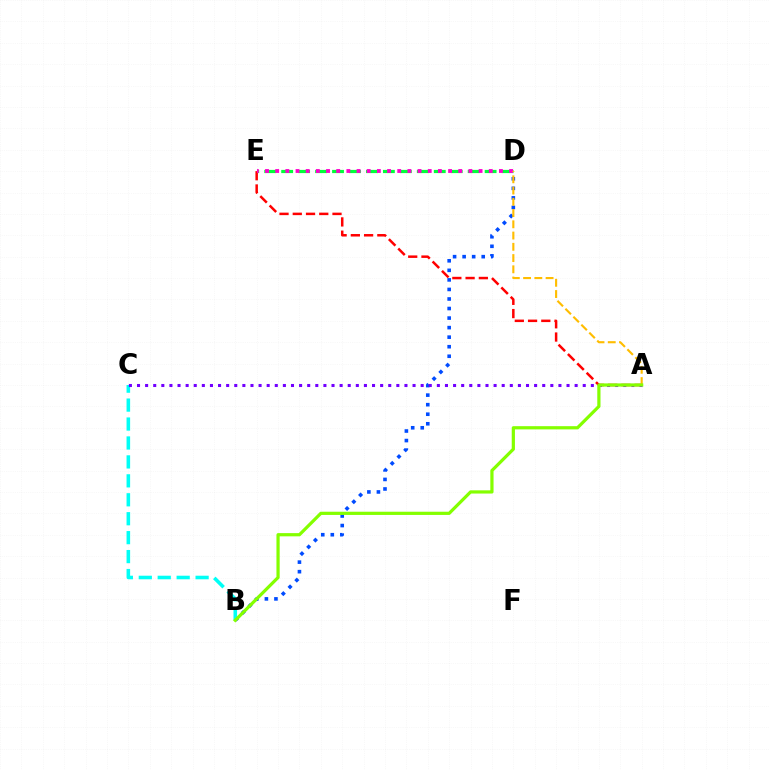{('B', 'D'): [{'color': '#004bff', 'line_style': 'dotted', 'thickness': 2.59}], ('D', 'E'): [{'color': '#00ff39', 'line_style': 'dashed', 'thickness': 2.3}, {'color': '#ff00cf', 'line_style': 'dotted', 'thickness': 2.76}], ('A', 'E'): [{'color': '#ff0000', 'line_style': 'dashed', 'thickness': 1.8}], ('B', 'C'): [{'color': '#00fff6', 'line_style': 'dashed', 'thickness': 2.57}], ('A', 'C'): [{'color': '#7200ff', 'line_style': 'dotted', 'thickness': 2.2}], ('A', 'D'): [{'color': '#ffbd00', 'line_style': 'dashed', 'thickness': 1.53}], ('A', 'B'): [{'color': '#84ff00', 'line_style': 'solid', 'thickness': 2.32}]}